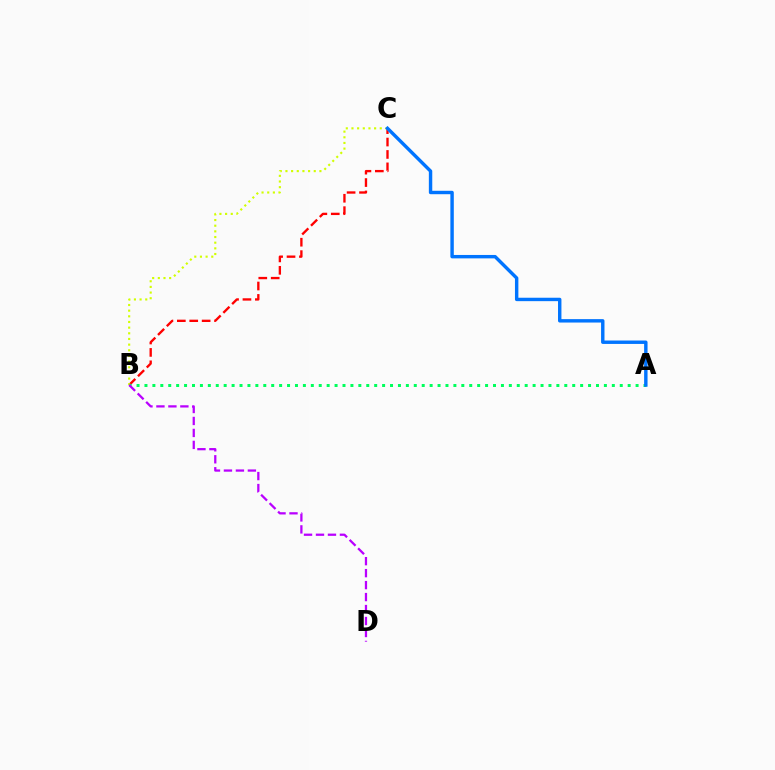{('B', 'C'): [{'color': '#ff0000', 'line_style': 'dashed', 'thickness': 1.69}, {'color': '#d1ff00', 'line_style': 'dotted', 'thickness': 1.54}], ('A', 'B'): [{'color': '#00ff5c', 'line_style': 'dotted', 'thickness': 2.15}], ('B', 'D'): [{'color': '#b900ff', 'line_style': 'dashed', 'thickness': 1.63}], ('A', 'C'): [{'color': '#0074ff', 'line_style': 'solid', 'thickness': 2.46}]}